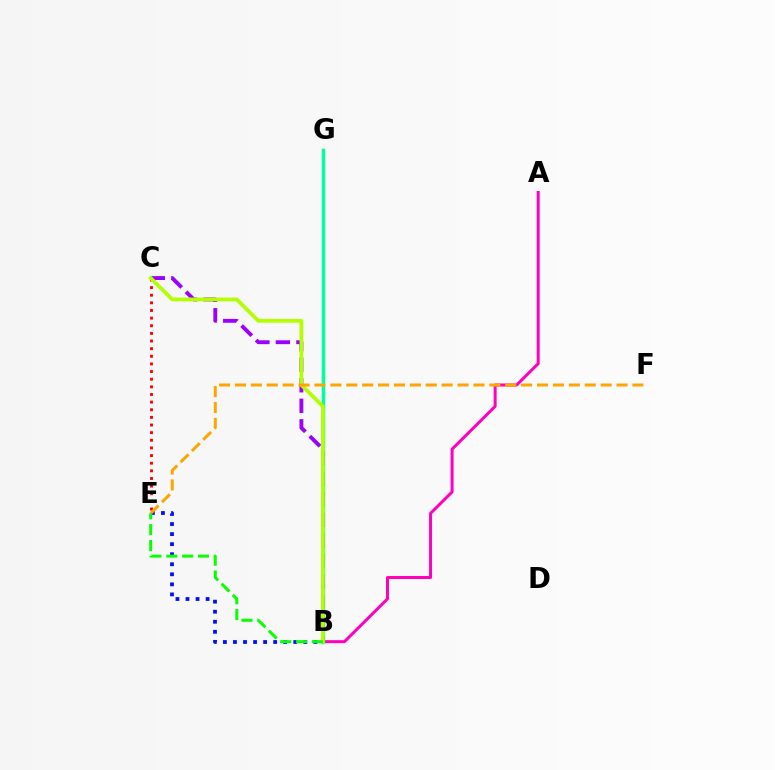{('C', 'E'): [{'color': '#ff0000', 'line_style': 'dotted', 'thickness': 2.07}], ('B', 'E'): [{'color': '#0010ff', 'line_style': 'dotted', 'thickness': 2.73}, {'color': '#08ff00', 'line_style': 'dashed', 'thickness': 2.15}], ('B', 'G'): [{'color': '#00b5ff', 'line_style': 'solid', 'thickness': 1.58}, {'color': '#00ff9d', 'line_style': 'solid', 'thickness': 2.46}], ('A', 'B'): [{'color': '#ff00bd', 'line_style': 'solid', 'thickness': 2.15}], ('B', 'C'): [{'color': '#9b00ff', 'line_style': 'dashed', 'thickness': 2.79}, {'color': '#b3ff00', 'line_style': 'solid', 'thickness': 2.7}], ('E', 'F'): [{'color': '#ffa500', 'line_style': 'dashed', 'thickness': 2.16}]}